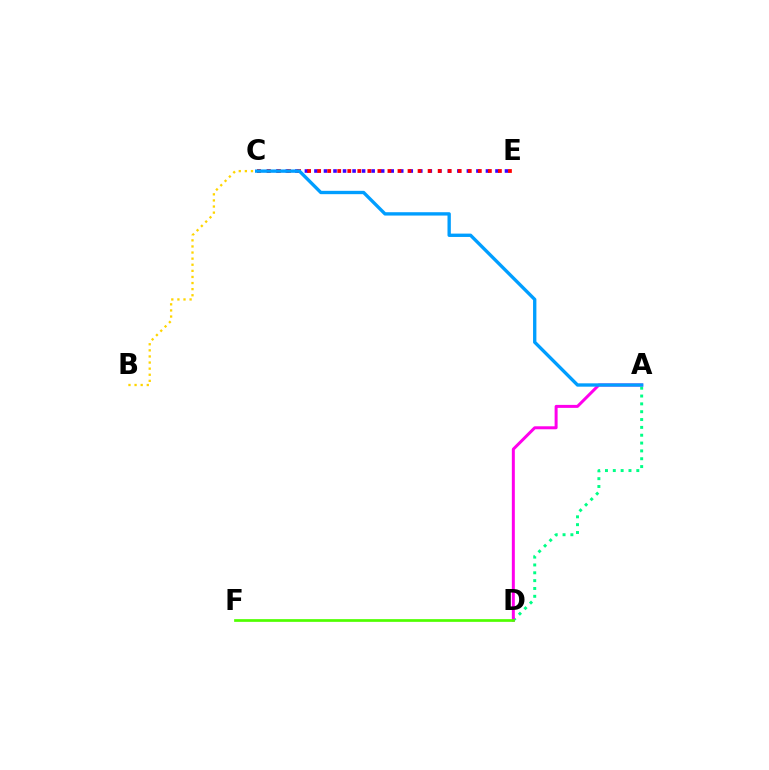{('B', 'C'): [{'color': '#ffd500', 'line_style': 'dotted', 'thickness': 1.66}], ('C', 'E'): [{'color': '#3700ff', 'line_style': 'dotted', 'thickness': 2.59}, {'color': '#ff0000', 'line_style': 'dotted', 'thickness': 2.73}], ('A', 'D'): [{'color': '#00ff86', 'line_style': 'dotted', 'thickness': 2.13}, {'color': '#ff00ed', 'line_style': 'solid', 'thickness': 2.15}], ('A', 'C'): [{'color': '#009eff', 'line_style': 'solid', 'thickness': 2.41}], ('D', 'F'): [{'color': '#4fff00', 'line_style': 'solid', 'thickness': 1.95}]}